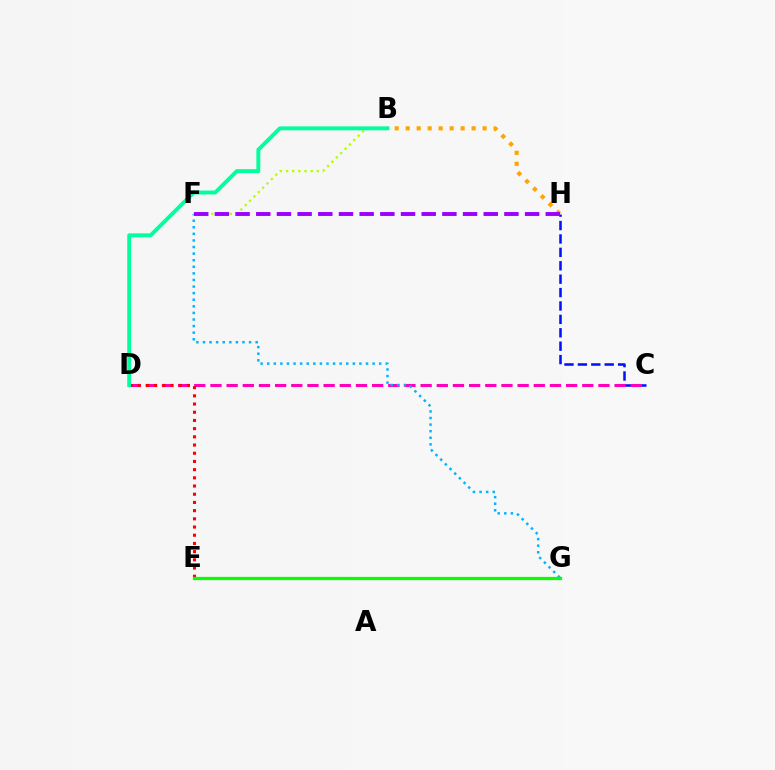{('B', 'H'): [{'color': '#ffa500', 'line_style': 'dotted', 'thickness': 2.99}], ('C', 'H'): [{'color': '#0010ff', 'line_style': 'dashed', 'thickness': 1.82}], ('C', 'D'): [{'color': '#ff00bd', 'line_style': 'dashed', 'thickness': 2.2}], ('F', 'G'): [{'color': '#00b5ff', 'line_style': 'dotted', 'thickness': 1.79}], ('D', 'E'): [{'color': '#ff0000', 'line_style': 'dotted', 'thickness': 2.23}], ('B', 'F'): [{'color': '#b3ff00', 'line_style': 'dotted', 'thickness': 1.67}], ('B', 'D'): [{'color': '#00ff9d', 'line_style': 'solid', 'thickness': 2.81}], ('E', 'G'): [{'color': '#08ff00', 'line_style': 'solid', 'thickness': 2.34}], ('F', 'H'): [{'color': '#9b00ff', 'line_style': 'dashed', 'thickness': 2.81}]}